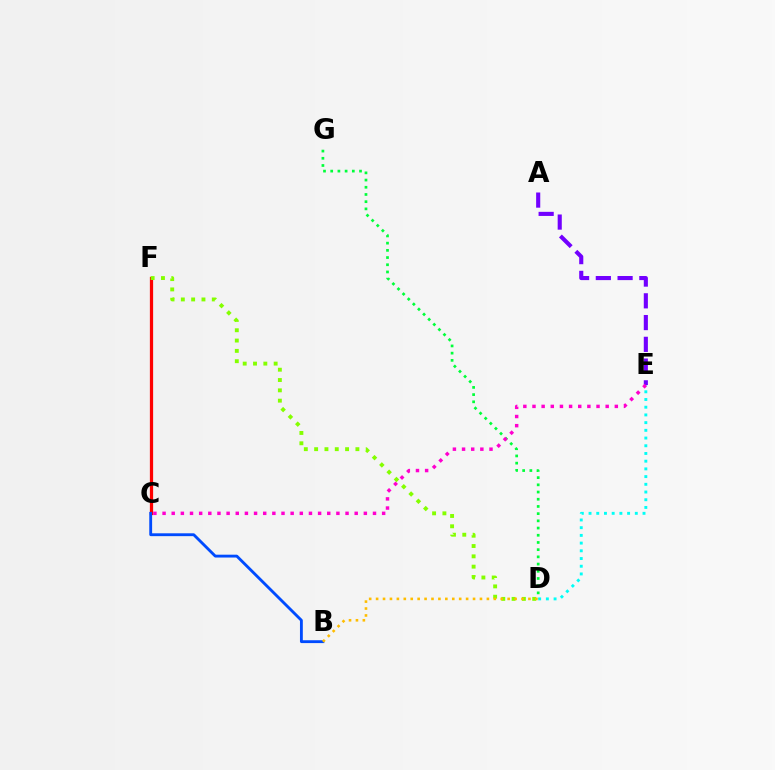{('C', 'F'): [{'color': '#ff0000', 'line_style': 'solid', 'thickness': 2.34}], ('D', 'F'): [{'color': '#84ff00', 'line_style': 'dotted', 'thickness': 2.8}], ('D', 'E'): [{'color': '#00fff6', 'line_style': 'dotted', 'thickness': 2.1}], ('D', 'G'): [{'color': '#00ff39', 'line_style': 'dotted', 'thickness': 1.96}], ('B', 'C'): [{'color': '#004bff', 'line_style': 'solid', 'thickness': 2.05}], ('A', 'E'): [{'color': '#7200ff', 'line_style': 'dashed', 'thickness': 2.96}], ('B', 'D'): [{'color': '#ffbd00', 'line_style': 'dotted', 'thickness': 1.88}], ('C', 'E'): [{'color': '#ff00cf', 'line_style': 'dotted', 'thickness': 2.49}]}